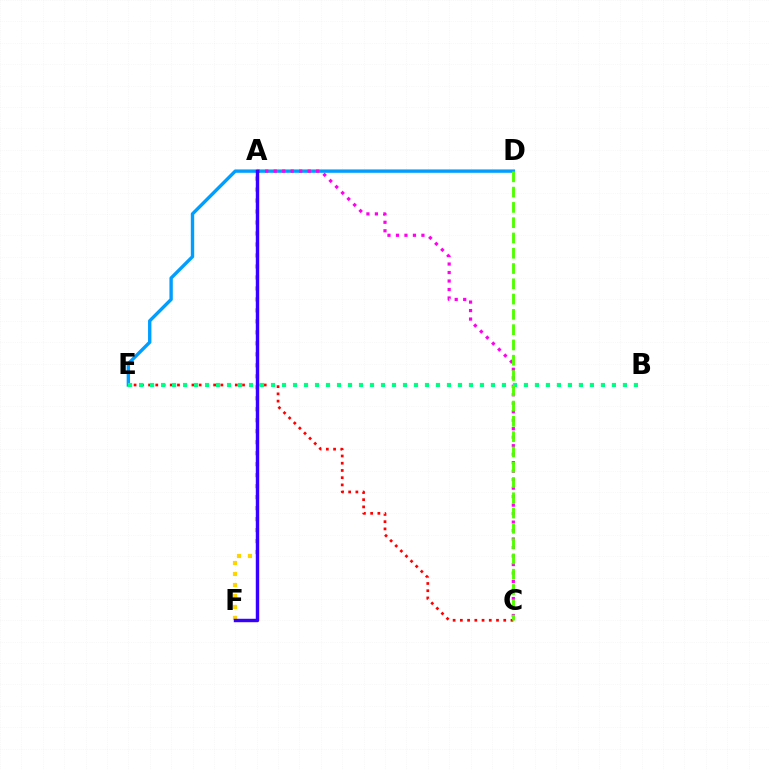{('D', 'E'): [{'color': '#009eff', 'line_style': 'solid', 'thickness': 2.43}], ('A', 'C'): [{'color': '#ff00ed', 'line_style': 'dotted', 'thickness': 2.31}], ('A', 'F'): [{'color': '#ffd500', 'line_style': 'dotted', 'thickness': 2.98}, {'color': '#3700ff', 'line_style': 'solid', 'thickness': 2.47}], ('C', 'E'): [{'color': '#ff0000', 'line_style': 'dotted', 'thickness': 1.96}], ('B', 'E'): [{'color': '#00ff86', 'line_style': 'dotted', 'thickness': 2.99}], ('C', 'D'): [{'color': '#4fff00', 'line_style': 'dashed', 'thickness': 2.08}]}